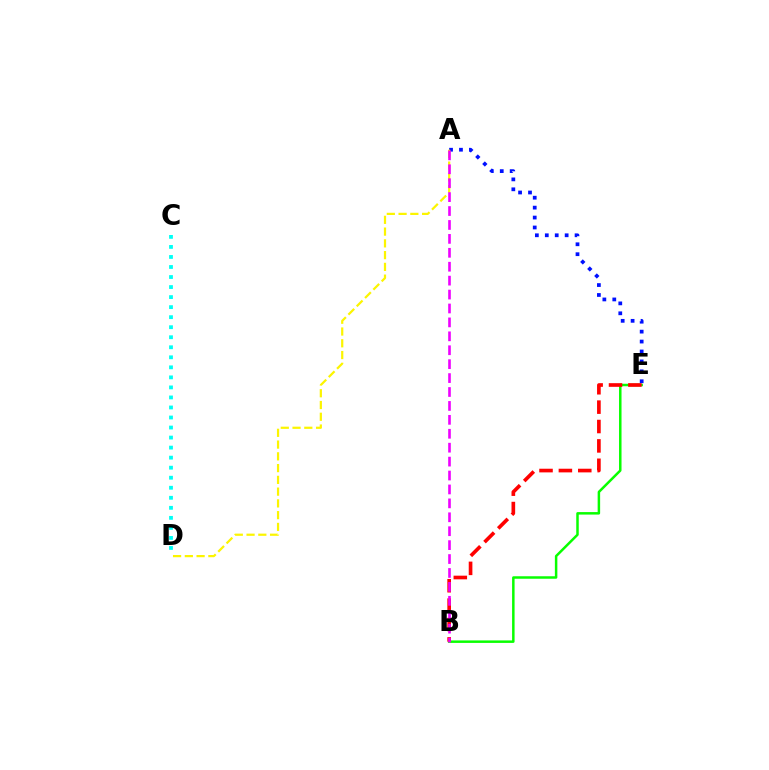{('A', 'E'): [{'color': '#0010ff', 'line_style': 'dotted', 'thickness': 2.7}], ('C', 'D'): [{'color': '#00fff6', 'line_style': 'dotted', 'thickness': 2.73}], ('B', 'E'): [{'color': '#08ff00', 'line_style': 'solid', 'thickness': 1.79}, {'color': '#ff0000', 'line_style': 'dashed', 'thickness': 2.63}], ('A', 'D'): [{'color': '#fcf500', 'line_style': 'dashed', 'thickness': 1.6}], ('A', 'B'): [{'color': '#ee00ff', 'line_style': 'dashed', 'thickness': 1.89}]}